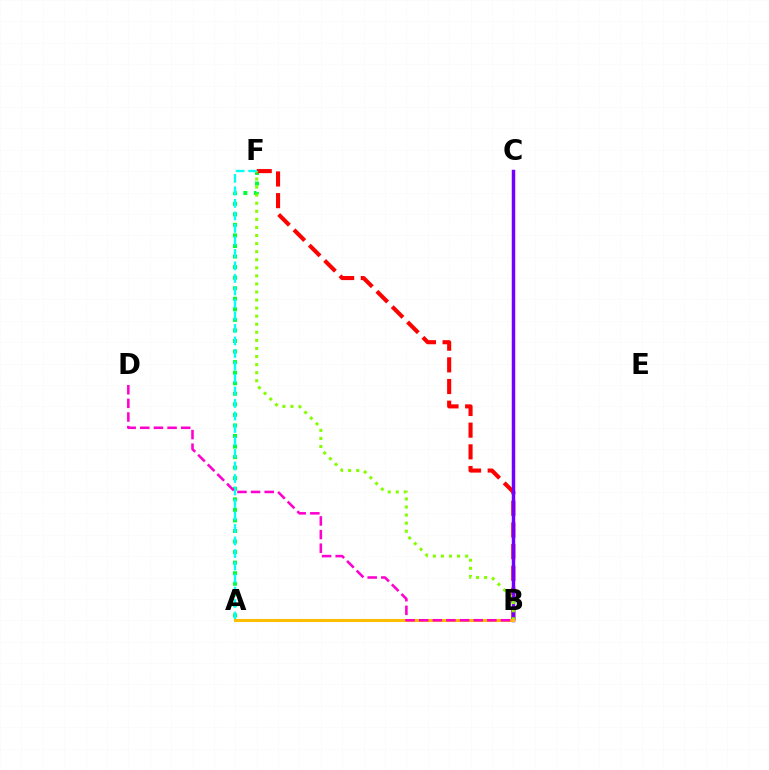{('A', 'F'): [{'color': '#00ff39', 'line_style': 'dotted', 'thickness': 2.87}, {'color': '#00fff6', 'line_style': 'dashed', 'thickness': 1.7}], ('A', 'B'): [{'color': '#004bff', 'line_style': 'solid', 'thickness': 2.07}, {'color': '#ffbd00', 'line_style': 'solid', 'thickness': 2.2}], ('B', 'F'): [{'color': '#ff0000', 'line_style': 'dashed', 'thickness': 2.94}, {'color': '#84ff00', 'line_style': 'dotted', 'thickness': 2.19}], ('B', 'C'): [{'color': '#7200ff', 'line_style': 'solid', 'thickness': 2.5}], ('B', 'D'): [{'color': '#ff00cf', 'line_style': 'dashed', 'thickness': 1.85}]}